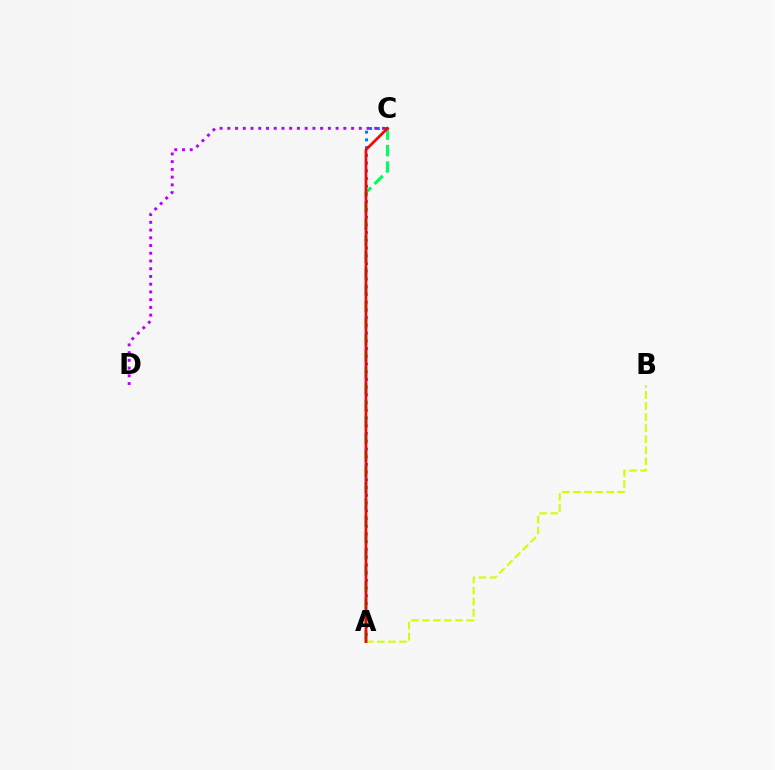{('A', 'C'): [{'color': '#0074ff', 'line_style': 'dotted', 'thickness': 2.1}, {'color': '#00ff5c', 'line_style': 'dashed', 'thickness': 2.24}, {'color': '#ff0000', 'line_style': 'solid', 'thickness': 1.94}], ('A', 'B'): [{'color': '#d1ff00', 'line_style': 'dashed', 'thickness': 1.5}], ('C', 'D'): [{'color': '#b900ff', 'line_style': 'dotted', 'thickness': 2.1}]}